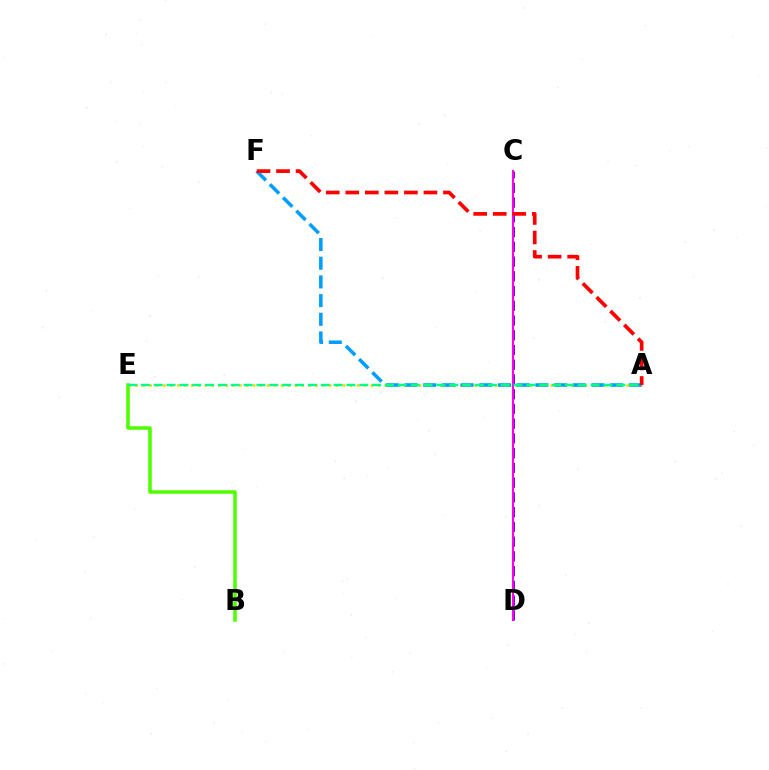{('B', 'E'): [{'color': '#4fff00', 'line_style': 'solid', 'thickness': 2.54}], ('A', 'E'): [{'color': '#ffd500', 'line_style': 'dotted', 'thickness': 1.88}, {'color': '#00ff86', 'line_style': 'dashed', 'thickness': 1.75}], ('A', 'F'): [{'color': '#009eff', 'line_style': 'dashed', 'thickness': 2.54}, {'color': '#ff0000', 'line_style': 'dashed', 'thickness': 2.65}], ('C', 'D'): [{'color': '#3700ff', 'line_style': 'dashed', 'thickness': 2.0}, {'color': '#ff00ed', 'line_style': 'solid', 'thickness': 1.51}]}